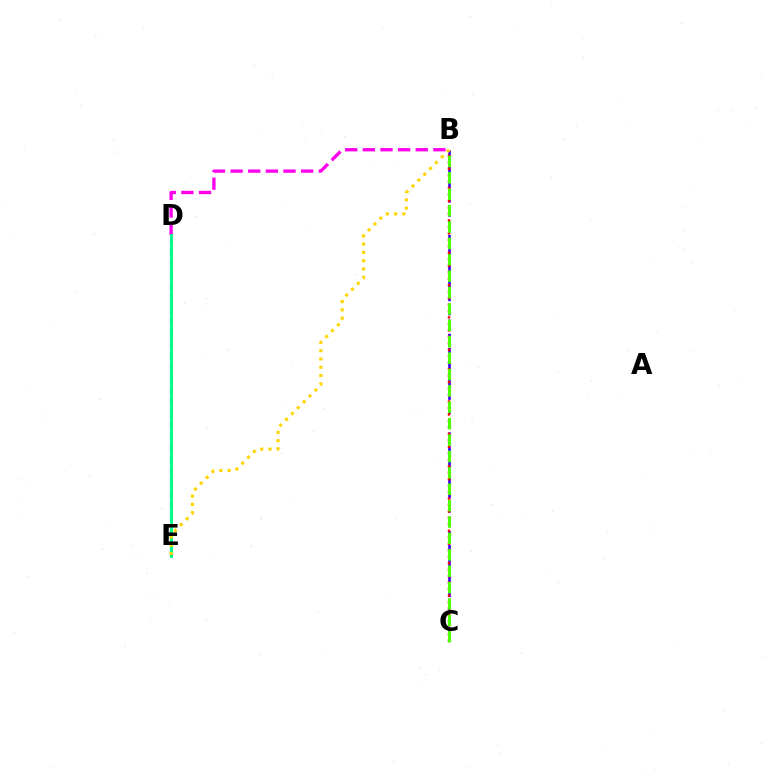{('B', 'D'): [{'color': '#ff00ed', 'line_style': 'dashed', 'thickness': 2.4}], ('B', 'C'): [{'color': '#3700ff', 'line_style': 'dashed', 'thickness': 1.91}, {'color': '#ff0000', 'line_style': 'dotted', 'thickness': 1.76}, {'color': '#4fff00', 'line_style': 'dashed', 'thickness': 2.23}], ('D', 'E'): [{'color': '#009eff', 'line_style': 'dashed', 'thickness': 1.57}, {'color': '#00ff86', 'line_style': 'solid', 'thickness': 2.09}], ('B', 'E'): [{'color': '#ffd500', 'line_style': 'dotted', 'thickness': 2.25}]}